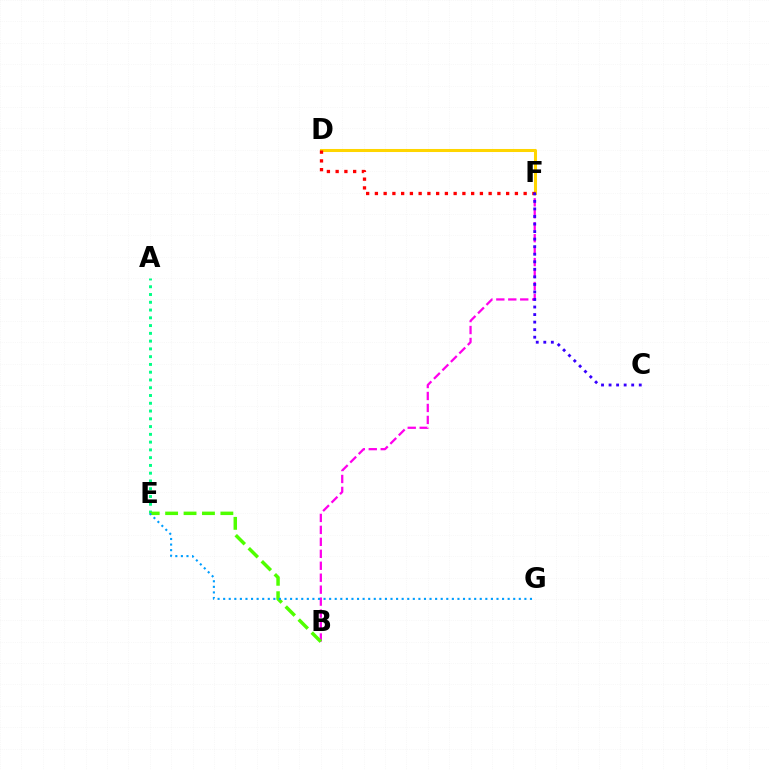{('A', 'E'): [{'color': '#00ff86', 'line_style': 'dotted', 'thickness': 2.11}], ('B', 'F'): [{'color': '#ff00ed', 'line_style': 'dashed', 'thickness': 1.62}], ('B', 'E'): [{'color': '#4fff00', 'line_style': 'dashed', 'thickness': 2.5}], ('D', 'F'): [{'color': '#ffd500', 'line_style': 'solid', 'thickness': 2.19}, {'color': '#ff0000', 'line_style': 'dotted', 'thickness': 2.38}], ('E', 'G'): [{'color': '#009eff', 'line_style': 'dotted', 'thickness': 1.52}], ('C', 'F'): [{'color': '#3700ff', 'line_style': 'dotted', 'thickness': 2.05}]}